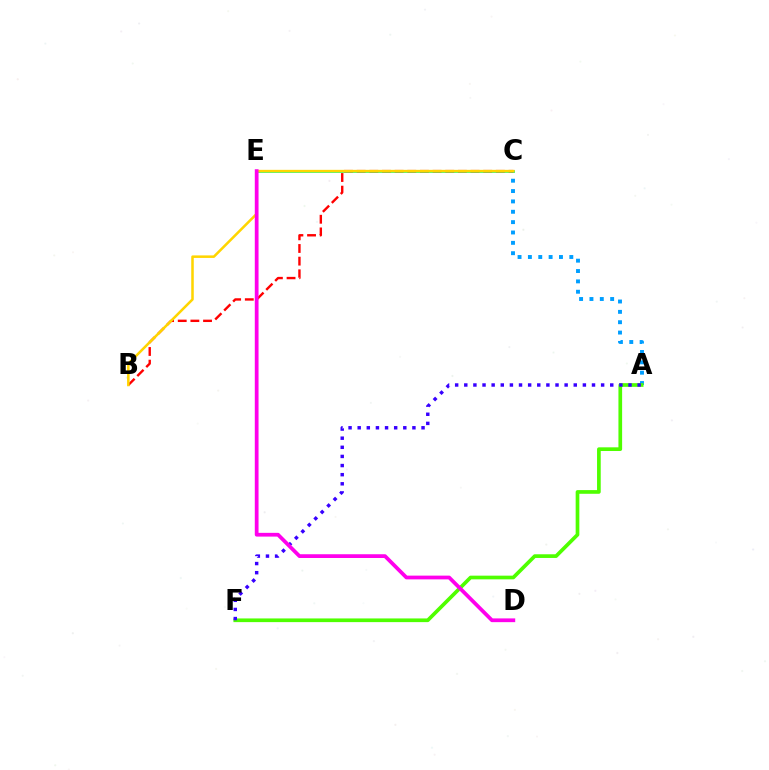{('A', 'C'): [{'color': '#009eff', 'line_style': 'dotted', 'thickness': 2.81}], ('C', 'E'): [{'color': '#00ff86', 'line_style': 'solid', 'thickness': 1.96}], ('A', 'F'): [{'color': '#4fff00', 'line_style': 'solid', 'thickness': 2.65}, {'color': '#3700ff', 'line_style': 'dotted', 'thickness': 2.48}], ('B', 'C'): [{'color': '#ff0000', 'line_style': 'dashed', 'thickness': 1.72}, {'color': '#ffd500', 'line_style': 'solid', 'thickness': 1.82}], ('D', 'E'): [{'color': '#ff00ed', 'line_style': 'solid', 'thickness': 2.7}]}